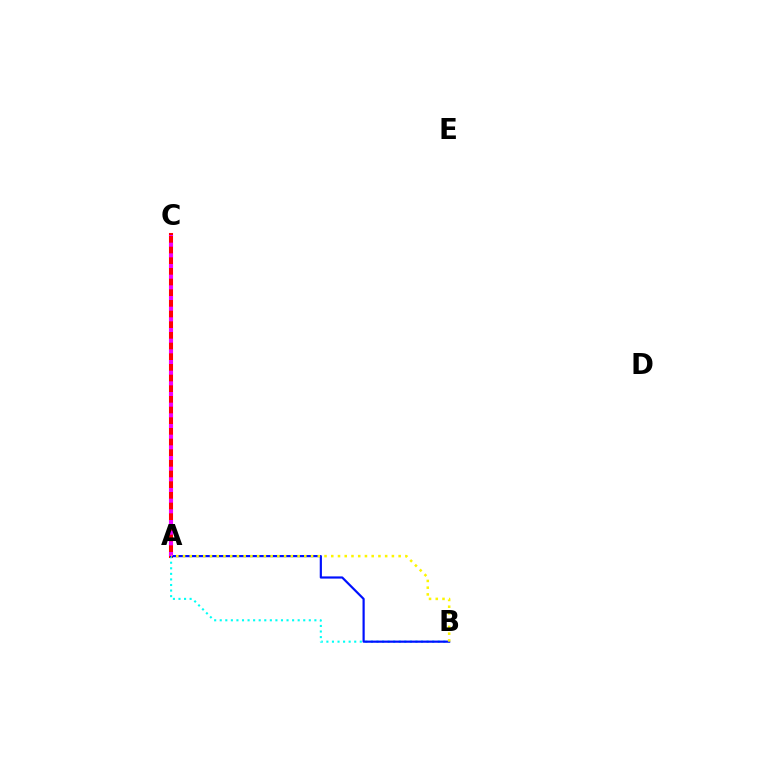{('A', 'C'): [{'color': '#08ff00', 'line_style': 'solid', 'thickness': 2.13}, {'color': '#ff0000', 'line_style': 'solid', 'thickness': 2.93}, {'color': '#ee00ff', 'line_style': 'dotted', 'thickness': 2.9}], ('A', 'B'): [{'color': '#00fff6', 'line_style': 'dotted', 'thickness': 1.51}, {'color': '#0010ff', 'line_style': 'solid', 'thickness': 1.58}, {'color': '#fcf500', 'line_style': 'dotted', 'thickness': 1.83}]}